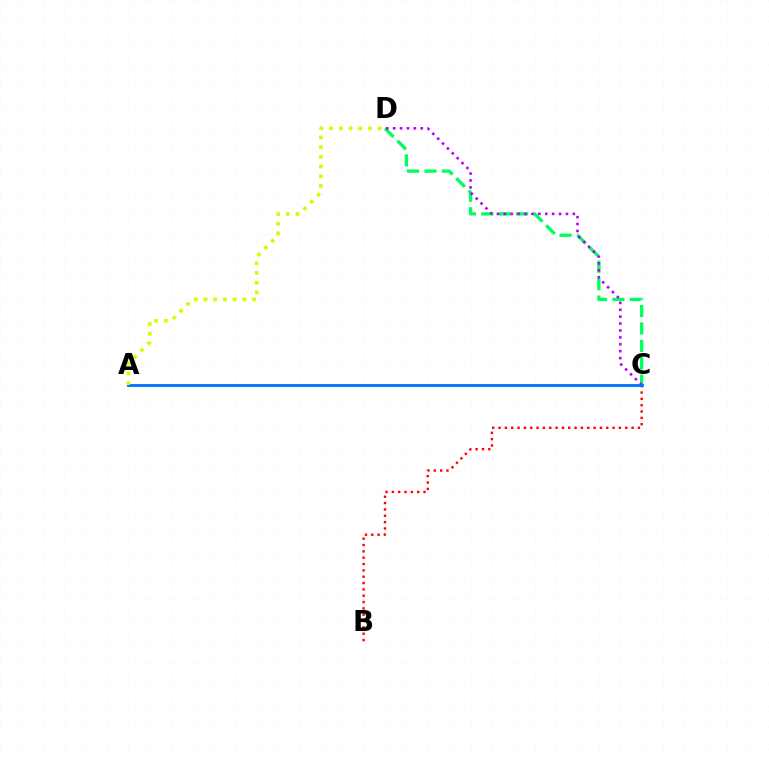{('C', 'D'): [{'color': '#00ff5c', 'line_style': 'dashed', 'thickness': 2.37}, {'color': '#b900ff', 'line_style': 'dotted', 'thickness': 1.87}], ('B', 'C'): [{'color': '#ff0000', 'line_style': 'dotted', 'thickness': 1.72}], ('A', 'C'): [{'color': '#0074ff', 'line_style': 'solid', 'thickness': 2.07}], ('A', 'D'): [{'color': '#d1ff00', 'line_style': 'dotted', 'thickness': 2.64}]}